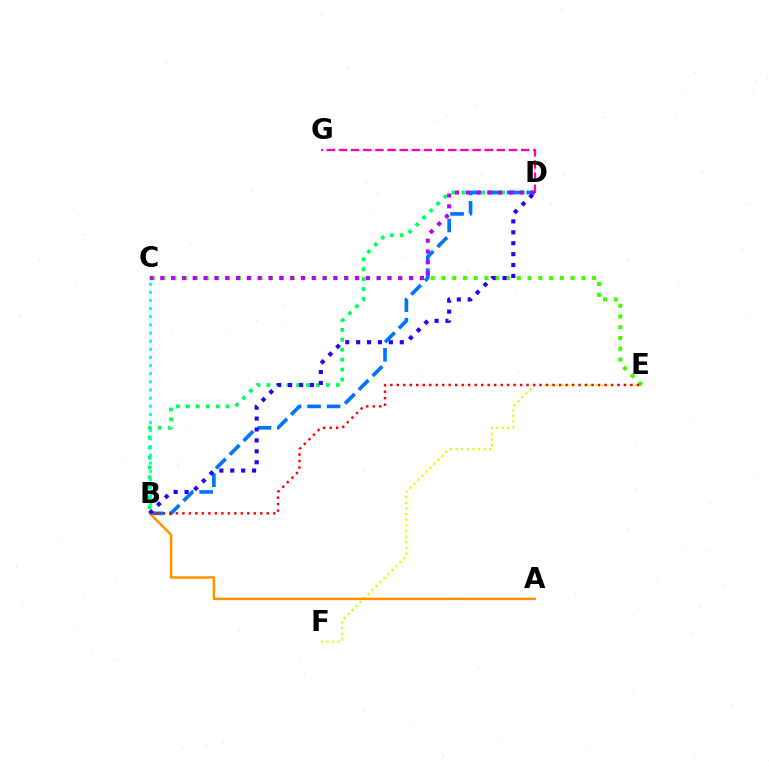{('B', 'D'): [{'color': '#00ff5c', 'line_style': 'dotted', 'thickness': 2.7}, {'color': '#0074ff', 'line_style': 'dashed', 'thickness': 2.65}, {'color': '#2500ff', 'line_style': 'dotted', 'thickness': 2.96}], ('E', 'F'): [{'color': '#d1ff00', 'line_style': 'dotted', 'thickness': 1.53}], ('D', 'G'): [{'color': '#ff00ac', 'line_style': 'dashed', 'thickness': 1.65}], ('C', 'E'): [{'color': '#3dff00', 'line_style': 'dotted', 'thickness': 2.92}], ('B', 'E'): [{'color': '#ff0000', 'line_style': 'dotted', 'thickness': 1.76}], ('A', 'B'): [{'color': '#ff9400', 'line_style': 'solid', 'thickness': 1.8}], ('B', 'C'): [{'color': '#00fff6', 'line_style': 'dotted', 'thickness': 2.21}], ('C', 'D'): [{'color': '#b900ff', 'line_style': 'dotted', 'thickness': 2.94}]}